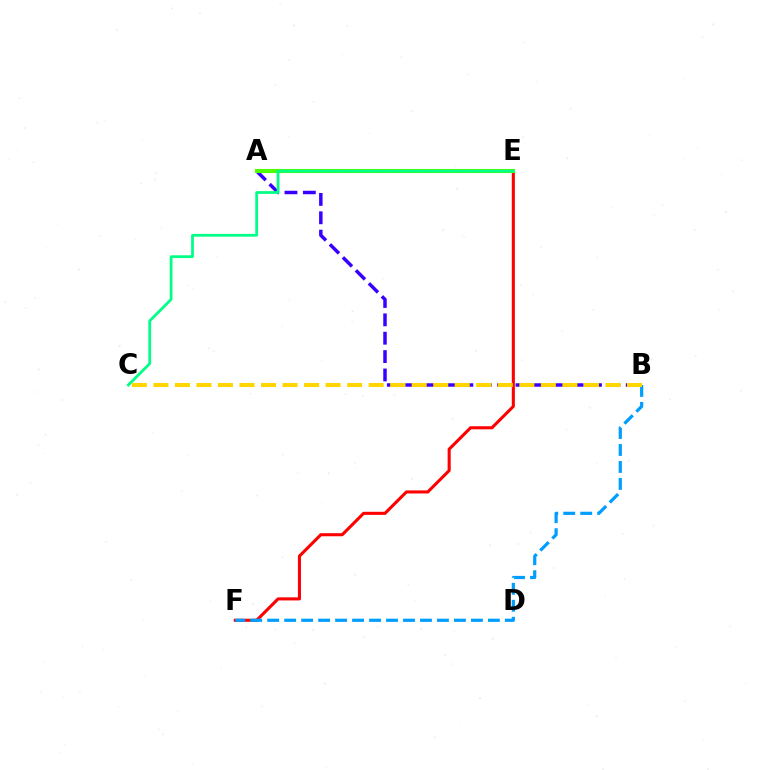{('E', 'F'): [{'color': '#ff0000', 'line_style': 'solid', 'thickness': 2.21}], ('A', 'E'): [{'color': '#ff00ed', 'line_style': 'dashed', 'thickness': 2.19}, {'color': '#4fff00', 'line_style': 'solid', 'thickness': 2.94}], ('B', 'F'): [{'color': '#009eff', 'line_style': 'dashed', 'thickness': 2.31}], ('A', 'B'): [{'color': '#3700ff', 'line_style': 'dashed', 'thickness': 2.5}], ('C', 'E'): [{'color': '#00ff86', 'line_style': 'solid', 'thickness': 1.99}], ('B', 'C'): [{'color': '#ffd500', 'line_style': 'dashed', 'thickness': 2.92}]}